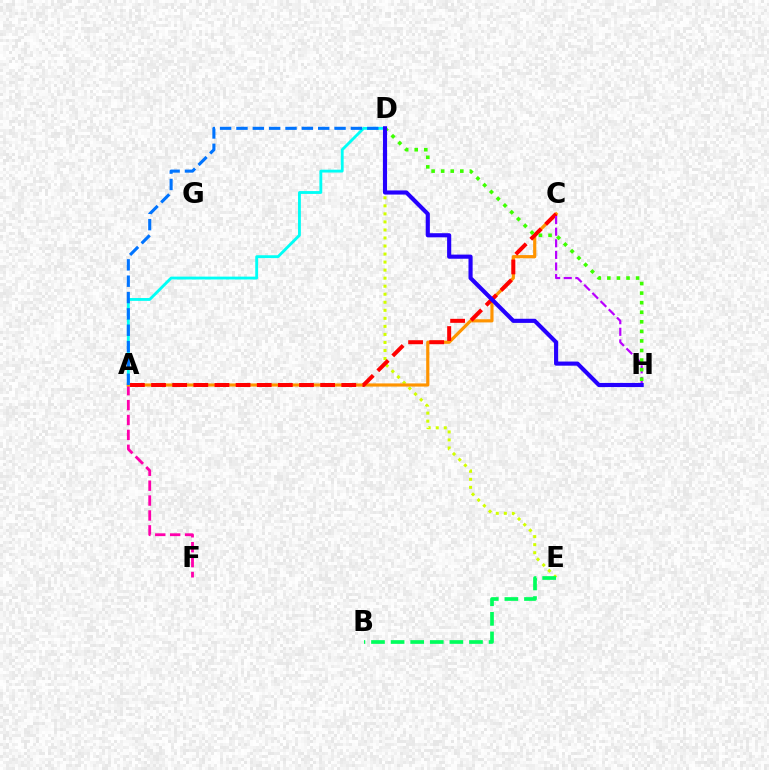{('D', 'E'): [{'color': '#d1ff00', 'line_style': 'dotted', 'thickness': 2.18}], ('A', 'D'): [{'color': '#00fff6', 'line_style': 'solid', 'thickness': 2.05}, {'color': '#0074ff', 'line_style': 'dashed', 'thickness': 2.22}], ('A', 'F'): [{'color': '#ff00ac', 'line_style': 'dashed', 'thickness': 2.02}], ('A', 'C'): [{'color': '#ff9400', 'line_style': 'solid', 'thickness': 2.29}, {'color': '#ff0000', 'line_style': 'dashed', 'thickness': 2.87}], ('C', 'H'): [{'color': '#b900ff', 'line_style': 'dashed', 'thickness': 1.58}], ('B', 'E'): [{'color': '#00ff5c', 'line_style': 'dashed', 'thickness': 2.66}], ('D', 'H'): [{'color': '#3dff00', 'line_style': 'dotted', 'thickness': 2.6}, {'color': '#2500ff', 'line_style': 'solid', 'thickness': 2.98}]}